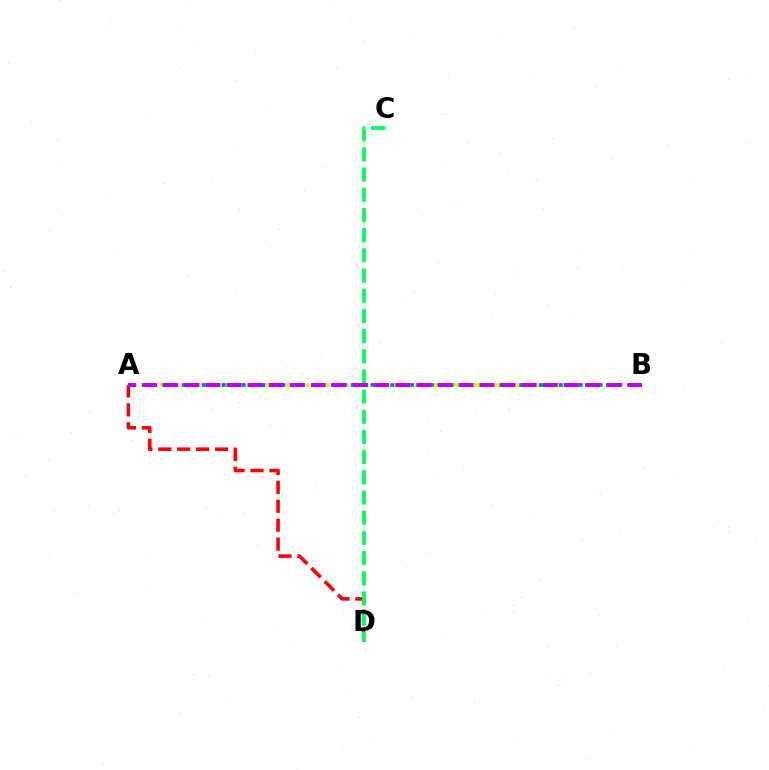{('A', 'D'): [{'color': '#ff0000', 'line_style': 'dashed', 'thickness': 2.57}], ('C', 'D'): [{'color': '#00ff5c', 'line_style': 'dashed', 'thickness': 2.74}], ('A', 'B'): [{'color': '#d1ff00', 'line_style': 'dashed', 'thickness': 2.65}, {'color': '#0074ff', 'line_style': 'dotted', 'thickness': 2.69}, {'color': '#b900ff', 'line_style': 'dashed', 'thickness': 2.86}]}